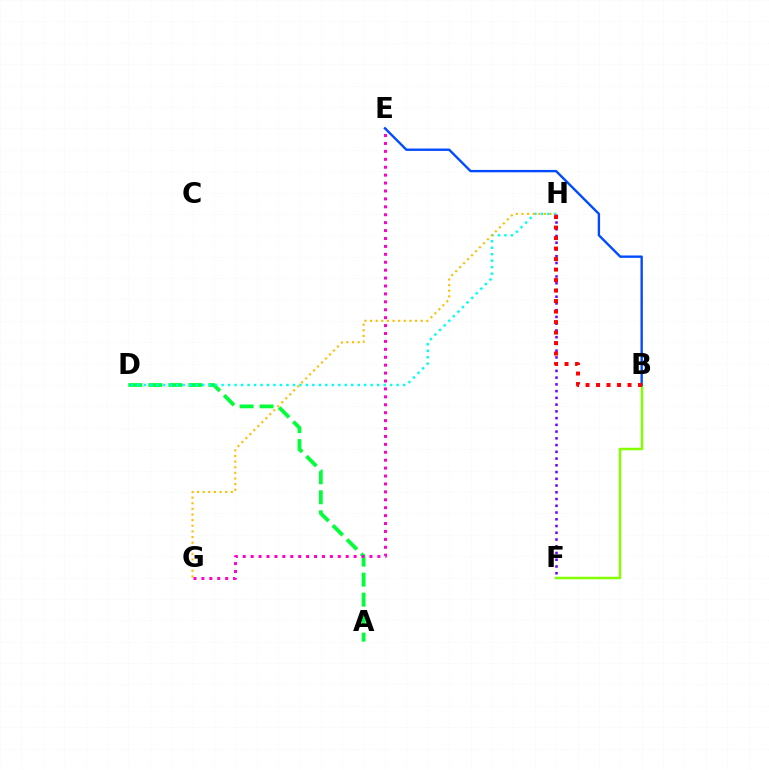{('A', 'D'): [{'color': '#00ff39', 'line_style': 'dashed', 'thickness': 2.72}], ('B', 'F'): [{'color': '#84ff00', 'line_style': 'solid', 'thickness': 1.79}], ('D', 'H'): [{'color': '#00fff6', 'line_style': 'dotted', 'thickness': 1.76}], ('G', 'H'): [{'color': '#ffbd00', 'line_style': 'dotted', 'thickness': 1.53}], ('E', 'G'): [{'color': '#ff00cf', 'line_style': 'dotted', 'thickness': 2.15}], ('F', 'H'): [{'color': '#7200ff', 'line_style': 'dotted', 'thickness': 1.83}], ('B', 'E'): [{'color': '#004bff', 'line_style': 'solid', 'thickness': 1.71}], ('B', 'H'): [{'color': '#ff0000', 'line_style': 'dotted', 'thickness': 2.85}]}